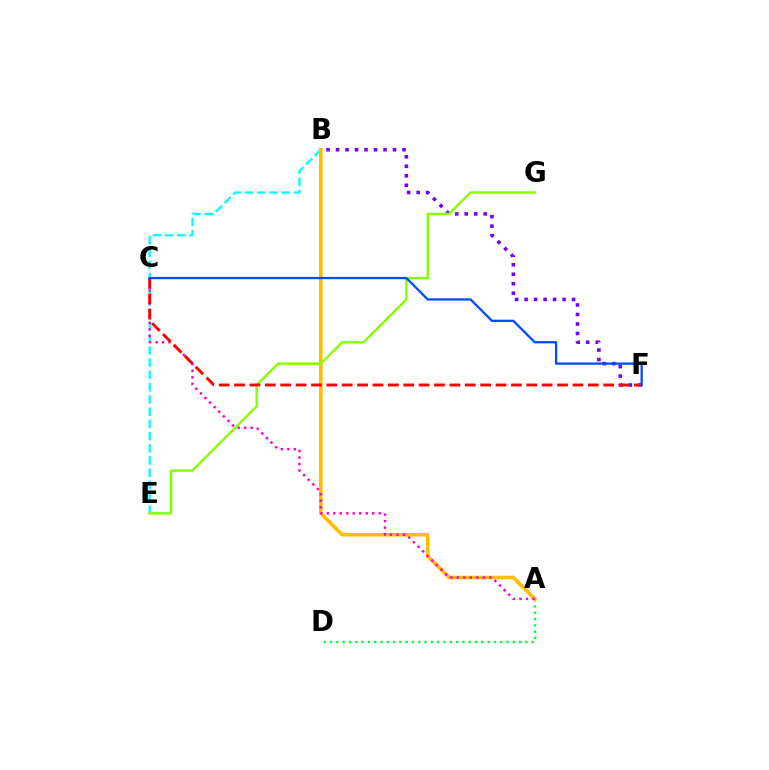{('A', 'D'): [{'color': '#00ff39', 'line_style': 'dotted', 'thickness': 1.71}], ('B', 'F'): [{'color': '#7200ff', 'line_style': 'dotted', 'thickness': 2.58}], ('B', 'E'): [{'color': '#00fff6', 'line_style': 'dashed', 'thickness': 1.66}], ('A', 'B'): [{'color': '#ffbd00', 'line_style': 'solid', 'thickness': 2.61}], ('A', 'C'): [{'color': '#ff00cf', 'line_style': 'dotted', 'thickness': 1.77}], ('E', 'G'): [{'color': '#84ff00', 'line_style': 'solid', 'thickness': 1.72}], ('C', 'F'): [{'color': '#ff0000', 'line_style': 'dashed', 'thickness': 2.09}, {'color': '#004bff', 'line_style': 'solid', 'thickness': 1.65}]}